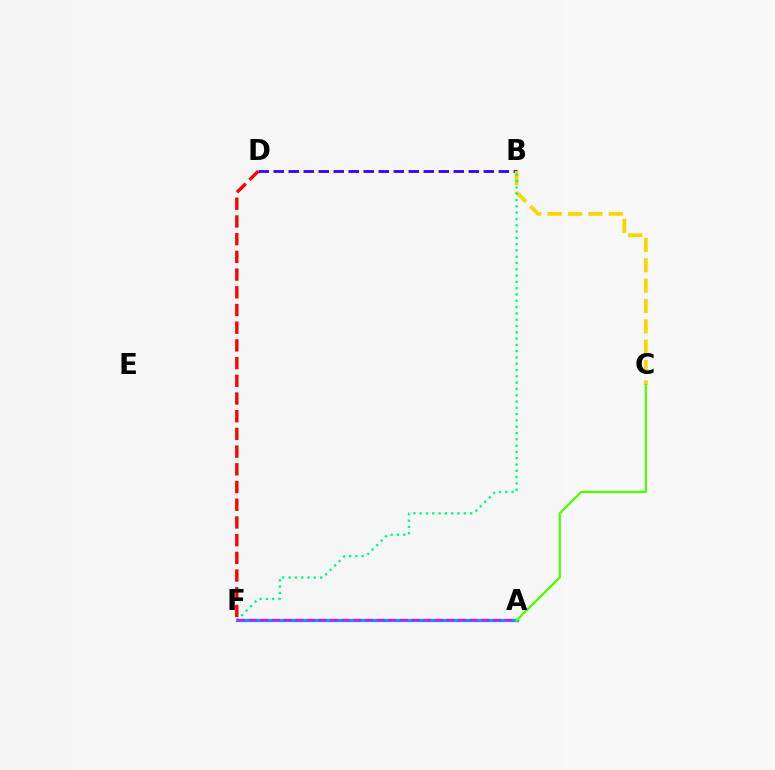{('B', 'D'): [{'color': '#3700ff', 'line_style': 'dashed', 'thickness': 2.04}], ('B', 'C'): [{'color': '#ffd500', 'line_style': 'dashed', 'thickness': 2.77}], ('A', 'F'): [{'color': '#009eff', 'line_style': 'solid', 'thickness': 2.34}, {'color': '#ff00ed', 'line_style': 'dashed', 'thickness': 1.58}], ('B', 'F'): [{'color': '#00ff86', 'line_style': 'dotted', 'thickness': 1.71}], ('D', 'F'): [{'color': '#ff0000', 'line_style': 'dashed', 'thickness': 2.41}], ('A', 'C'): [{'color': '#4fff00', 'line_style': 'solid', 'thickness': 1.64}]}